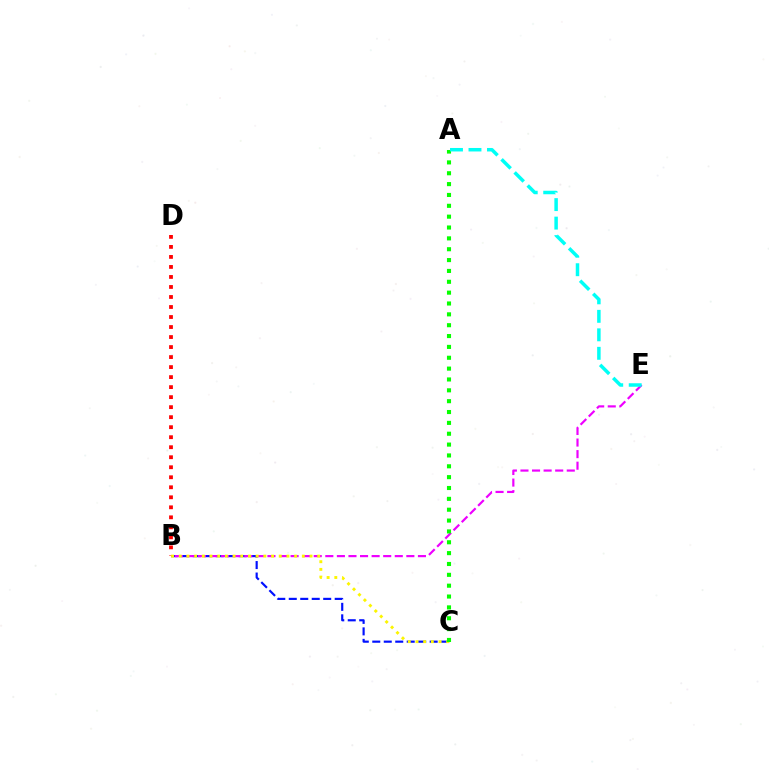{('B', 'C'): [{'color': '#0010ff', 'line_style': 'dashed', 'thickness': 1.56}, {'color': '#fcf500', 'line_style': 'dotted', 'thickness': 2.09}], ('B', 'D'): [{'color': '#ff0000', 'line_style': 'dotted', 'thickness': 2.72}], ('B', 'E'): [{'color': '#ee00ff', 'line_style': 'dashed', 'thickness': 1.57}], ('A', 'C'): [{'color': '#08ff00', 'line_style': 'dotted', 'thickness': 2.95}], ('A', 'E'): [{'color': '#00fff6', 'line_style': 'dashed', 'thickness': 2.51}]}